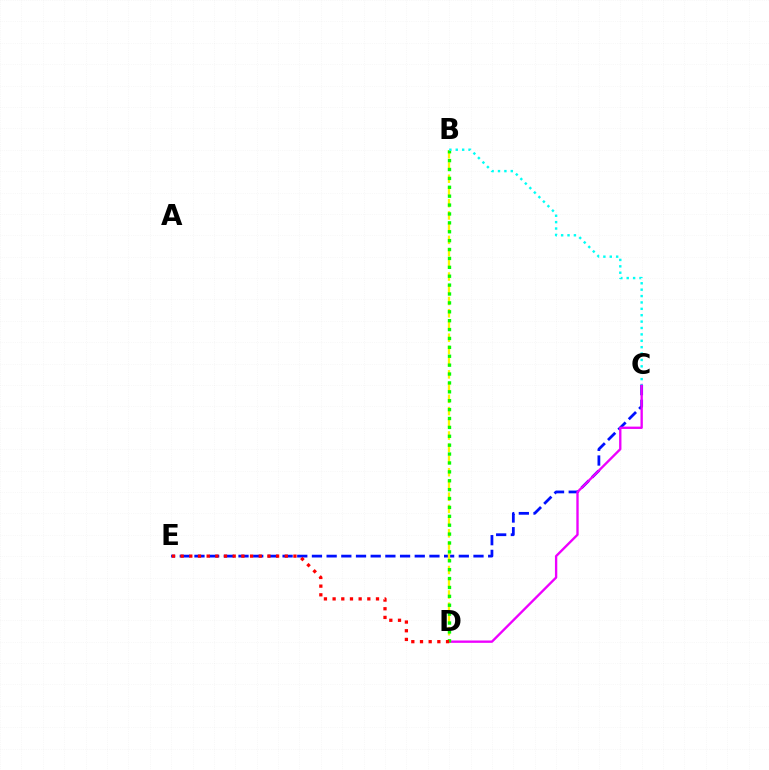{('C', 'E'): [{'color': '#0010ff', 'line_style': 'dashed', 'thickness': 2.0}], ('C', 'D'): [{'color': '#ee00ff', 'line_style': 'solid', 'thickness': 1.69}], ('B', 'D'): [{'color': '#fcf500', 'line_style': 'dashed', 'thickness': 1.66}, {'color': '#08ff00', 'line_style': 'dotted', 'thickness': 2.42}], ('D', 'E'): [{'color': '#ff0000', 'line_style': 'dotted', 'thickness': 2.36}], ('B', 'C'): [{'color': '#00fff6', 'line_style': 'dotted', 'thickness': 1.74}]}